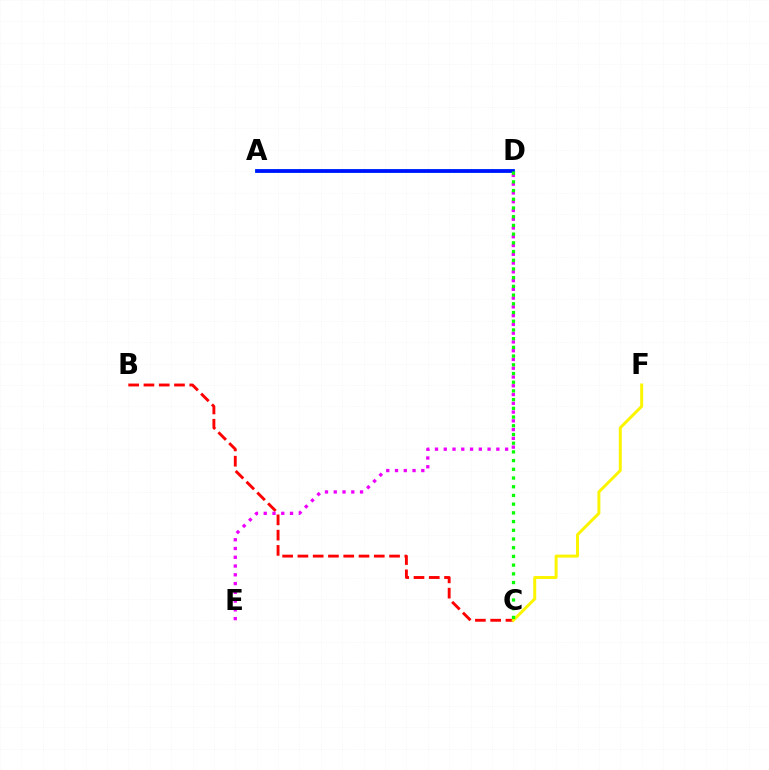{('B', 'C'): [{'color': '#ff0000', 'line_style': 'dashed', 'thickness': 2.08}], ('A', 'D'): [{'color': '#00fff6', 'line_style': 'solid', 'thickness': 2.58}, {'color': '#0010ff', 'line_style': 'solid', 'thickness': 2.67}], ('D', 'E'): [{'color': '#ee00ff', 'line_style': 'dotted', 'thickness': 2.38}], ('C', 'F'): [{'color': '#fcf500', 'line_style': 'solid', 'thickness': 2.14}], ('C', 'D'): [{'color': '#08ff00', 'line_style': 'dotted', 'thickness': 2.37}]}